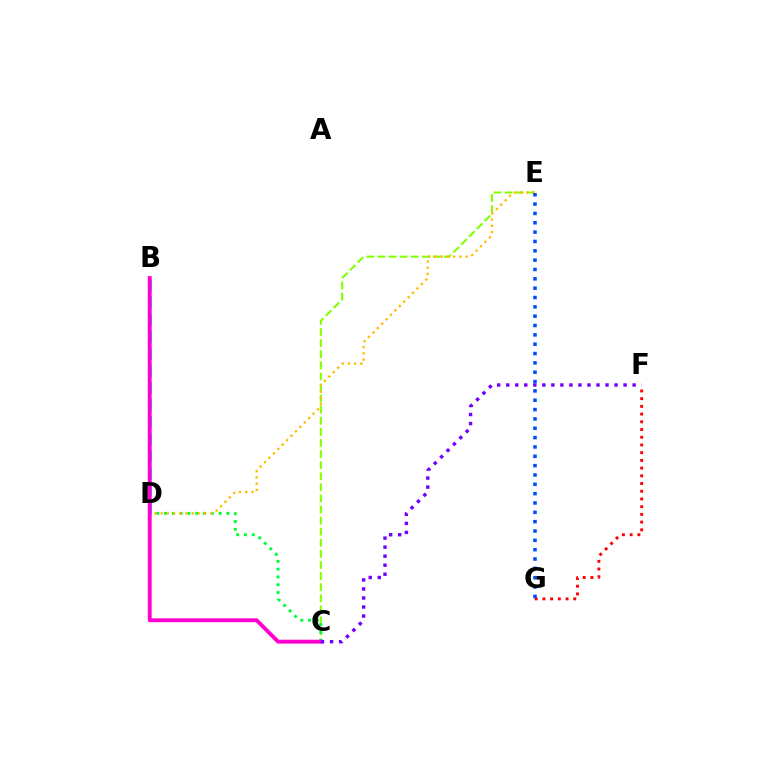{('C', 'E'): [{'color': '#84ff00', 'line_style': 'dashed', 'thickness': 1.51}], ('C', 'D'): [{'color': '#00ff39', 'line_style': 'dotted', 'thickness': 2.12}], ('D', 'E'): [{'color': '#ffbd00', 'line_style': 'dotted', 'thickness': 1.69}], ('B', 'D'): [{'color': '#00fff6', 'line_style': 'dashed', 'thickness': 2.32}], ('B', 'C'): [{'color': '#ff00cf', 'line_style': 'solid', 'thickness': 2.8}], ('F', 'G'): [{'color': '#ff0000', 'line_style': 'dotted', 'thickness': 2.1}], ('E', 'G'): [{'color': '#004bff', 'line_style': 'dotted', 'thickness': 2.54}], ('C', 'F'): [{'color': '#7200ff', 'line_style': 'dotted', 'thickness': 2.45}]}